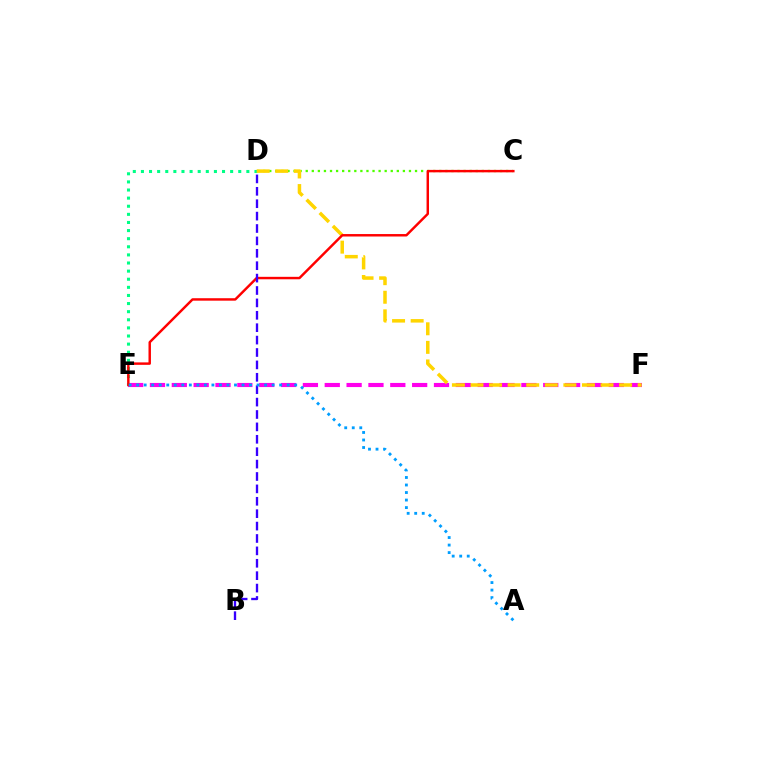{('D', 'E'): [{'color': '#00ff86', 'line_style': 'dotted', 'thickness': 2.2}], ('C', 'D'): [{'color': '#4fff00', 'line_style': 'dotted', 'thickness': 1.65}], ('E', 'F'): [{'color': '#ff00ed', 'line_style': 'dashed', 'thickness': 2.97}], ('D', 'F'): [{'color': '#ffd500', 'line_style': 'dashed', 'thickness': 2.52}], ('C', 'E'): [{'color': '#ff0000', 'line_style': 'solid', 'thickness': 1.77}], ('B', 'D'): [{'color': '#3700ff', 'line_style': 'dashed', 'thickness': 1.68}], ('A', 'E'): [{'color': '#009eff', 'line_style': 'dotted', 'thickness': 2.04}]}